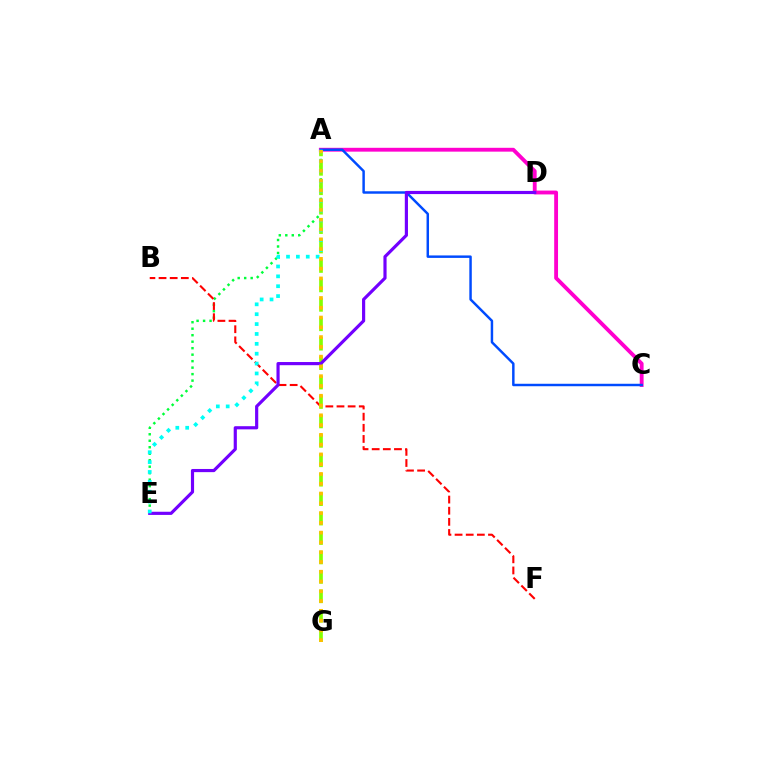{('A', 'E'): [{'color': '#00ff39', 'line_style': 'dotted', 'thickness': 1.76}, {'color': '#00fff6', 'line_style': 'dotted', 'thickness': 2.68}], ('B', 'F'): [{'color': '#ff0000', 'line_style': 'dashed', 'thickness': 1.51}], ('A', 'C'): [{'color': '#ff00cf', 'line_style': 'solid', 'thickness': 2.77}, {'color': '#004bff', 'line_style': 'solid', 'thickness': 1.77}], ('A', 'G'): [{'color': '#84ff00', 'line_style': 'dashed', 'thickness': 2.64}, {'color': '#ffbd00', 'line_style': 'dotted', 'thickness': 2.66}], ('D', 'E'): [{'color': '#7200ff', 'line_style': 'solid', 'thickness': 2.28}]}